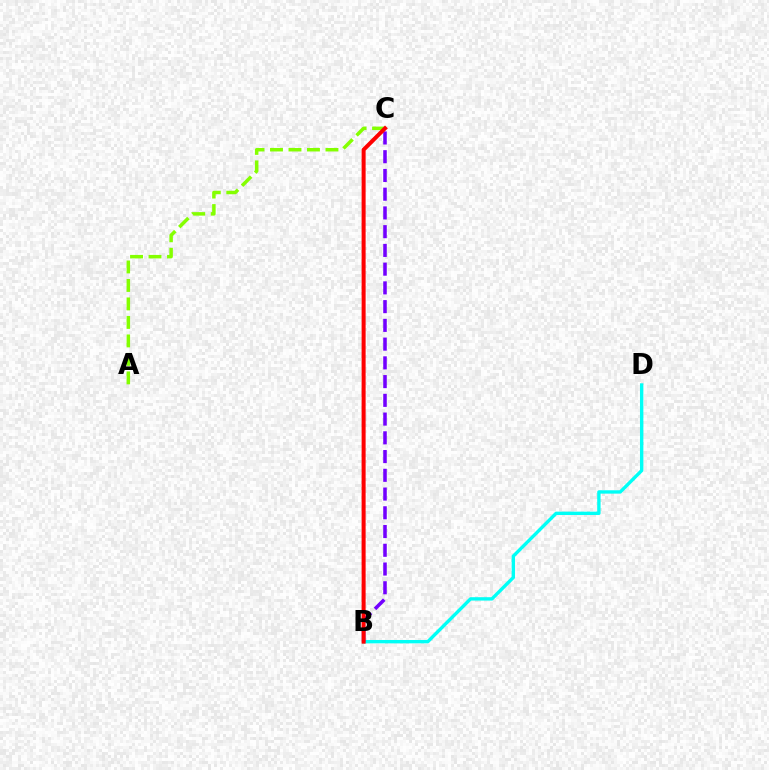{('B', 'D'): [{'color': '#00fff6', 'line_style': 'solid', 'thickness': 2.43}], ('A', 'C'): [{'color': '#84ff00', 'line_style': 'dashed', 'thickness': 2.51}], ('B', 'C'): [{'color': '#7200ff', 'line_style': 'dashed', 'thickness': 2.55}, {'color': '#ff0000', 'line_style': 'solid', 'thickness': 2.89}]}